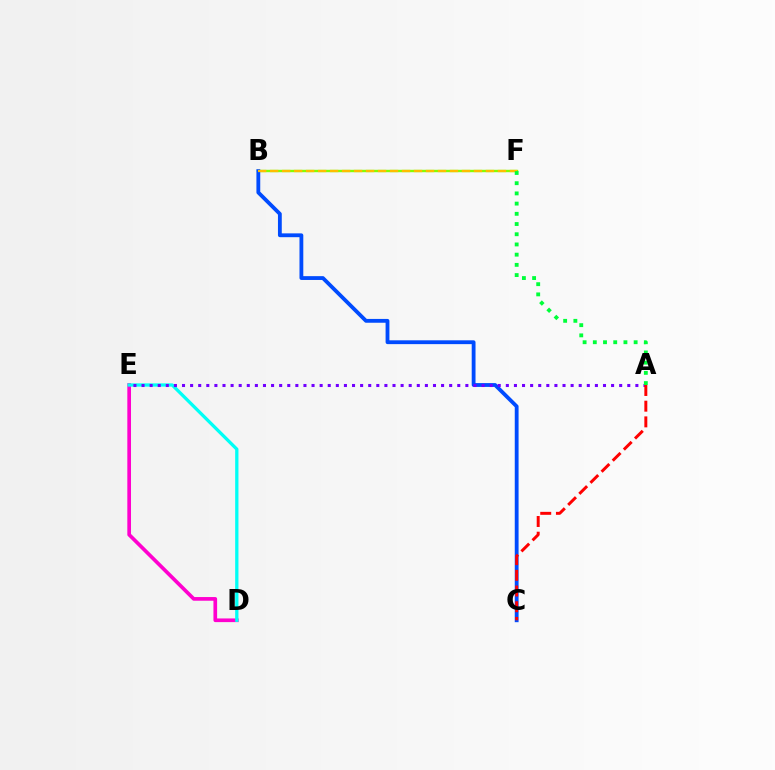{('B', 'F'): [{'color': '#84ff00', 'line_style': 'solid', 'thickness': 1.73}, {'color': '#ffbd00', 'line_style': 'dashed', 'thickness': 1.63}], ('D', 'E'): [{'color': '#ff00cf', 'line_style': 'solid', 'thickness': 2.65}, {'color': '#00fff6', 'line_style': 'solid', 'thickness': 2.36}], ('B', 'C'): [{'color': '#004bff', 'line_style': 'solid', 'thickness': 2.75}], ('A', 'E'): [{'color': '#7200ff', 'line_style': 'dotted', 'thickness': 2.2}], ('A', 'F'): [{'color': '#00ff39', 'line_style': 'dotted', 'thickness': 2.77}], ('A', 'C'): [{'color': '#ff0000', 'line_style': 'dashed', 'thickness': 2.13}]}